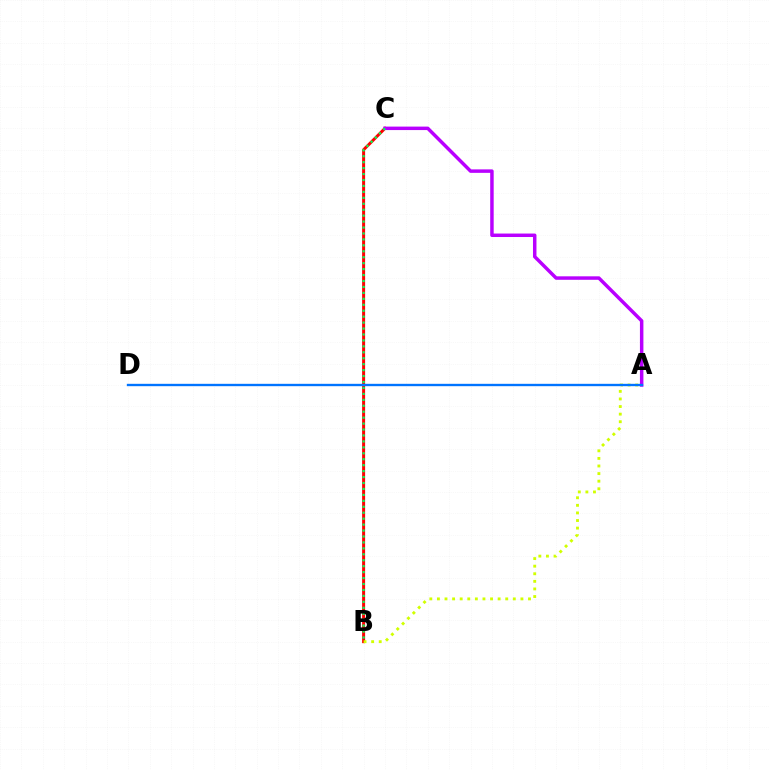{('B', 'C'): [{'color': '#ff0000', 'line_style': 'solid', 'thickness': 2.15}, {'color': '#00ff5c', 'line_style': 'dotted', 'thickness': 1.61}], ('A', 'B'): [{'color': '#d1ff00', 'line_style': 'dotted', 'thickness': 2.06}], ('A', 'C'): [{'color': '#b900ff', 'line_style': 'solid', 'thickness': 2.5}], ('A', 'D'): [{'color': '#0074ff', 'line_style': 'solid', 'thickness': 1.7}]}